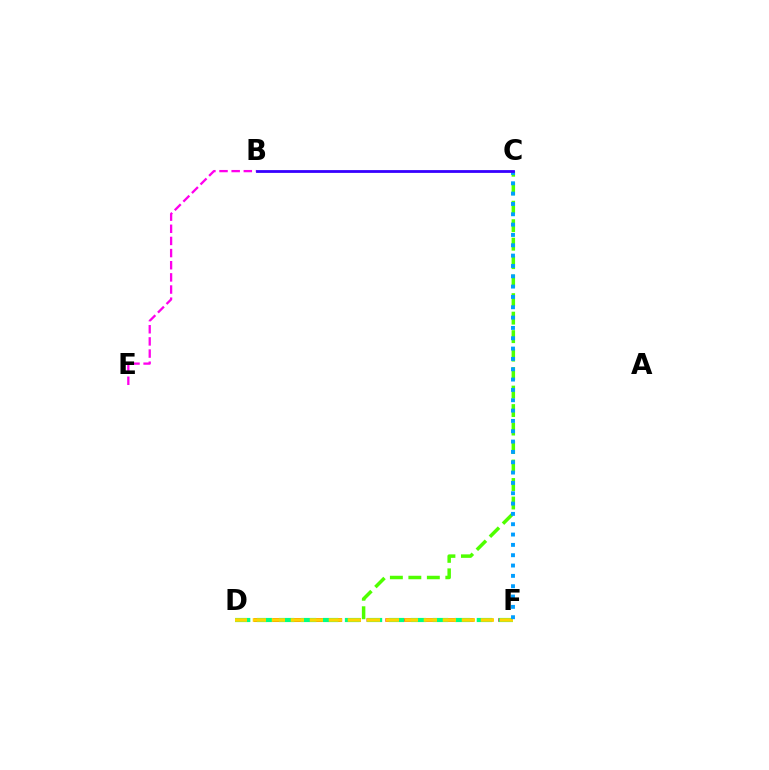{('C', 'D'): [{'color': '#4fff00', 'line_style': 'dashed', 'thickness': 2.51}], ('D', 'F'): [{'color': '#ff0000', 'line_style': 'dashed', 'thickness': 2.55}, {'color': '#00ff86', 'line_style': 'dashed', 'thickness': 2.99}, {'color': '#ffd500', 'line_style': 'dashed', 'thickness': 2.58}], ('B', 'E'): [{'color': '#ff00ed', 'line_style': 'dashed', 'thickness': 1.65}], ('C', 'F'): [{'color': '#009eff', 'line_style': 'dotted', 'thickness': 2.81}], ('B', 'C'): [{'color': '#3700ff', 'line_style': 'solid', 'thickness': 2.01}]}